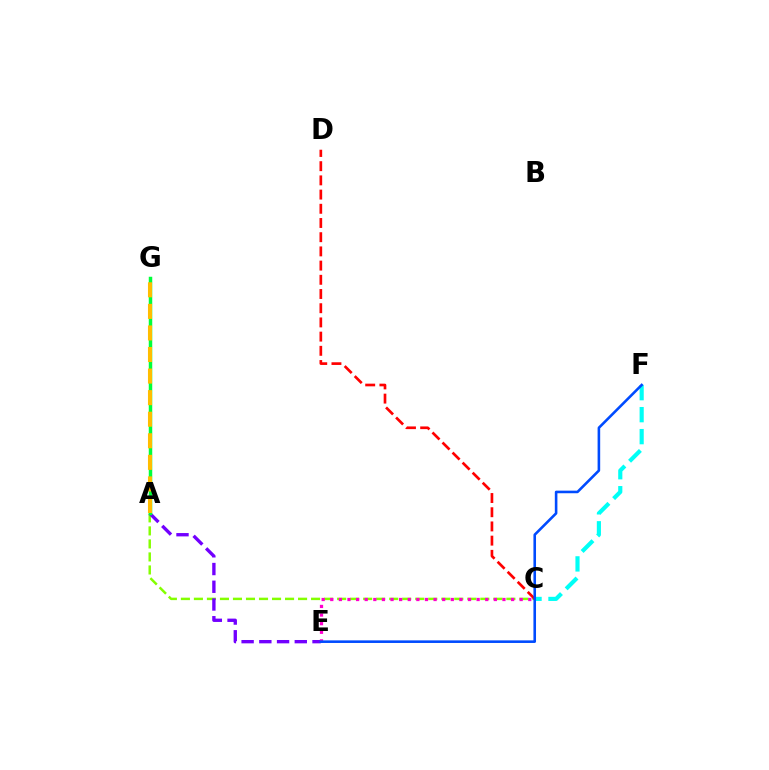{('A', 'C'): [{'color': '#84ff00', 'line_style': 'dashed', 'thickness': 1.77}], ('A', 'E'): [{'color': '#7200ff', 'line_style': 'dashed', 'thickness': 2.41}], ('A', 'G'): [{'color': '#00ff39', 'line_style': 'solid', 'thickness': 2.5}, {'color': '#ffbd00', 'line_style': 'dashed', 'thickness': 2.93}], ('C', 'F'): [{'color': '#00fff6', 'line_style': 'dashed', 'thickness': 2.99}], ('C', 'D'): [{'color': '#ff0000', 'line_style': 'dashed', 'thickness': 1.93}], ('C', 'E'): [{'color': '#ff00cf', 'line_style': 'dotted', 'thickness': 2.34}], ('E', 'F'): [{'color': '#004bff', 'line_style': 'solid', 'thickness': 1.87}]}